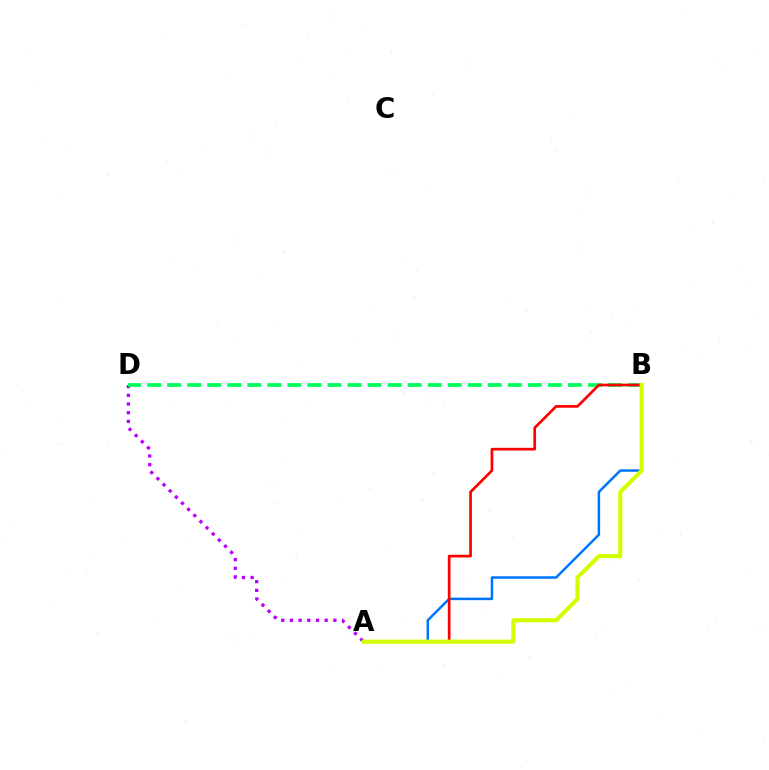{('A', 'B'): [{'color': '#0074ff', 'line_style': 'solid', 'thickness': 1.8}, {'color': '#ff0000', 'line_style': 'solid', 'thickness': 1.94}, {'color': '#d1ff00', 'line_style': 'solid', 'thickness': 2.98}], ('A', 'D'): [{'color': '#b900ff', 'line_style': 'dotted', 'thickness': 2.36}], ('B', 'D'): [{'color': '#00ff5c', 'line_style': 'dashed', 'thickness': 2.72}]}